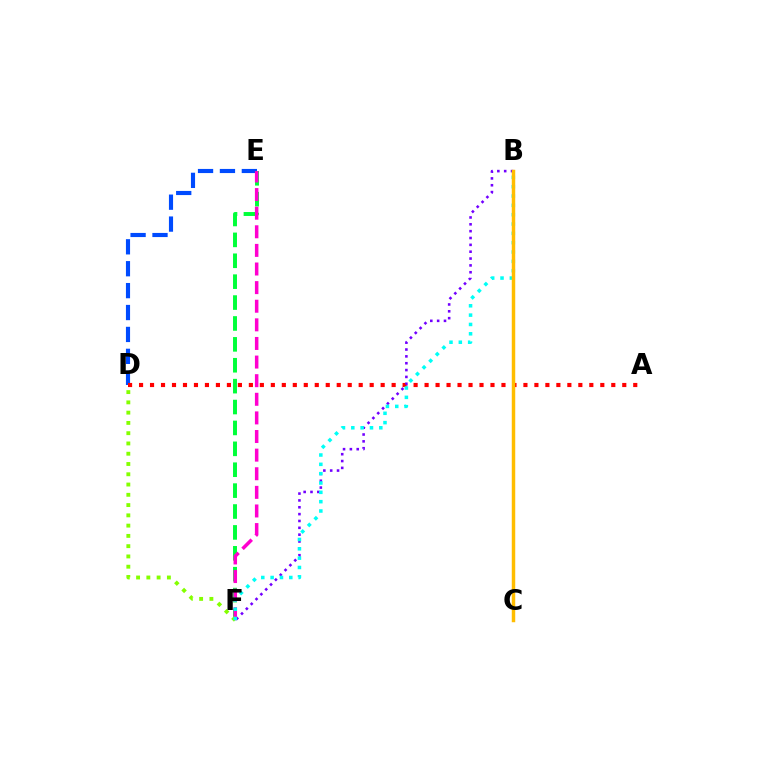{('D', 'E'): [{'color': '#004bff', 'line_style': 'dashed', 'thickness': 2.98}], ('E', 'F'): [{'color': '#00ff39', 'line_style': 'dashed', 'thickness': 2.84}, {'color': '#ff00cf', 'line_style': 'dashed', 'thickness': 2.53}], ('A', 'D'): [{'color': '#ff0000', 'line_style': 'dotted', 'thickness': 2.98}], ('B', 'F'): [{'color': '#7200ff', 'line_style': 'dotted', 'thickness': 1.86}, {'color': '#00fff6', 'line_style': 'dotted', 'thickness': 2.54}], ('D', 'F'): [{'color': '#84ff00', 'line_style': 'dotted', 'thickness': 2.79}], ('B', 'C'): [{'color': '#ffbd00', 'line_style': 'solid', 'thickness': 2.49}]}